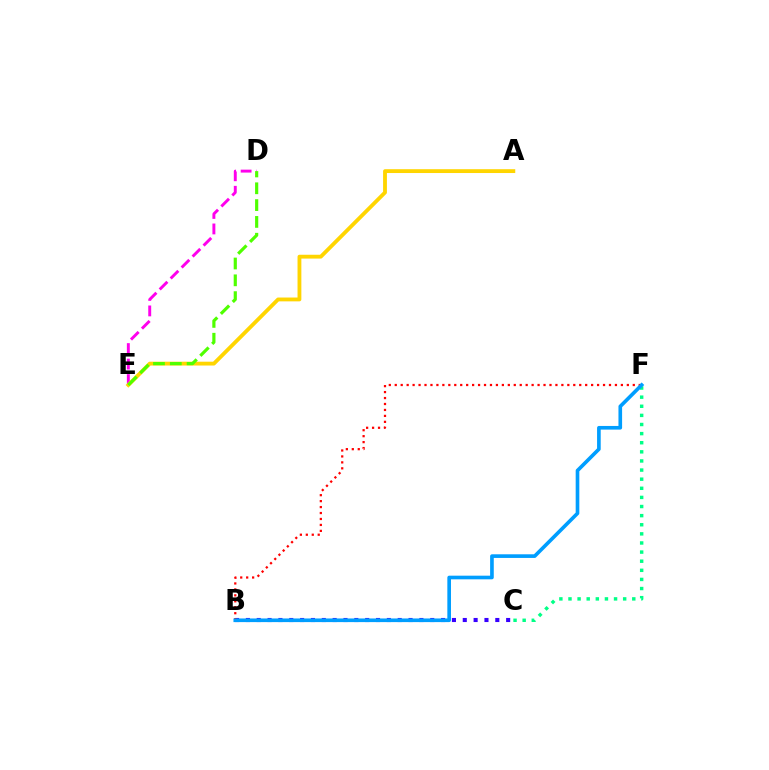{('B', 'C'): [{'color': '#3700ff', 'line_style': 'dotted', 'thickness': 2.95}], ('C', 'F'): [{'color': '#00ff86', 'line_style': 'dotted', 'thickness': 2.48}], ('B', 'F'): [{'color': '#ff0000', 'line_style': 'dotted', 'thickness': 1.62}, {'color': '#009eff', 'line_style': 'solid', 'thickness': 2.62}], ('D', 'E'): [{'color': '#ff00ed', 'line_style': 'dashed', 'thickness': 2.11}, {'color': '#4fff00', 'line_style': 'dashed', 'thickness': 2.28}], ('A', 'E'): [{'color': '#ffd500', 'line_style': 'solid', 'thickness': 2.76}]}